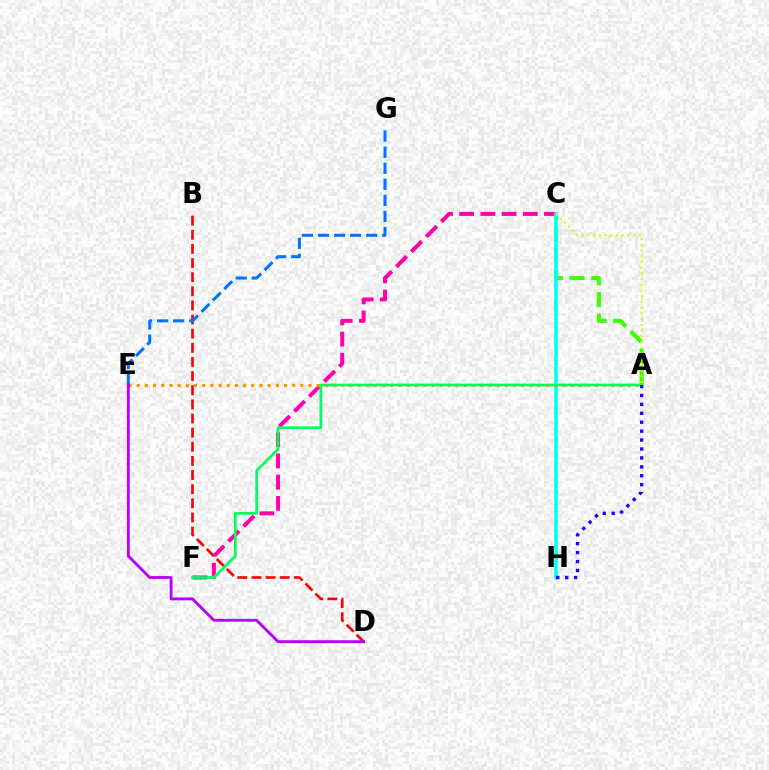{('C', 'F'): [{'color': '#ff00ac', 'line_style': 'dashed', 'thickness': 2.88}], ('A', 'C'): [{'color': '#3dff00', 'line_style': 'dashed', 'thickness': 2.94}, {'color': '#d1ff00', 'line_style': 'dotted', 'thickness': 1.55}], ('B', 'D'): [{'color': '#ff0000', 'line_style': 'dashed', 'thickness': 1.92}], ('C', 'H'): [{'color': '#00fff6', 'line_style': 'solid', 'thickness': 2.59}], ('A', 'E'): [{'color': '#ff9400', 'line_style': 'dotted', 'thickness': 2.22}], ('E', 'G'): [{'color': '#0074ff', 'line_style': 'dashed', 'thickness': 2.18}], ('A', 'F'): [{'color': '#00ff5c', 'line_style': 'solid', 'thickness': 1.96}], ('A', 'H'): [{'color': '#2500ff', 'line_style': 'dotted', 'thickness': 2.42}], ('D', 'E'): [{'color': '#b900ff', 'line_style': 'solid', 'thickness': 2.06}]}